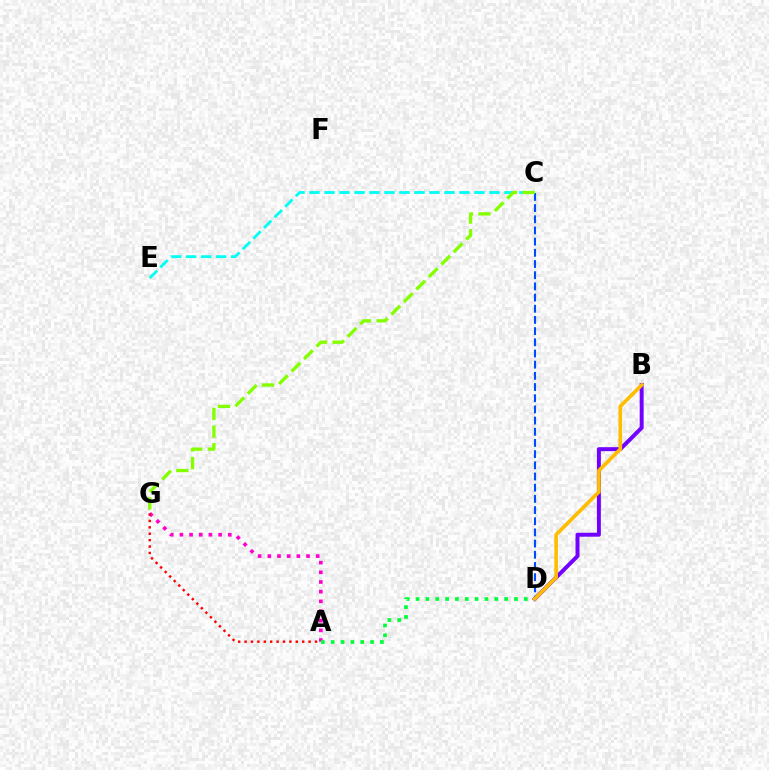{('A', 'G'): [{'color': '#ff00cf', 'line_style': 'dotted', 'thickness': 2.63}, {'color': '#ff0000', 'line_style': 'dotted', 'thickness': 1.74}], ('B', 'D'): [{'color': '#7200ff', 'line_style': 'solid', 'thickness': 2.85}, {'color': '#ffbd00', 'line_style': 'solid', 'thickness': 2.63}], ('C', 'D'): [{'color': '#004bff', 'line_style': 'dashed', 'thickness': 1.52}], ('C', 'E'): [{'color': '#00fff6', 'line_style': 'dashed', 'thickness': 2.04}], ('C', 'G'): [{'color': '#84ff00', 'line_style': 'dashed', 'thickness': 2.4}], ('A', 'D'): [{'color': '#00ff39', 'line_style': 'dotted', 'thickness': 2.67}]}